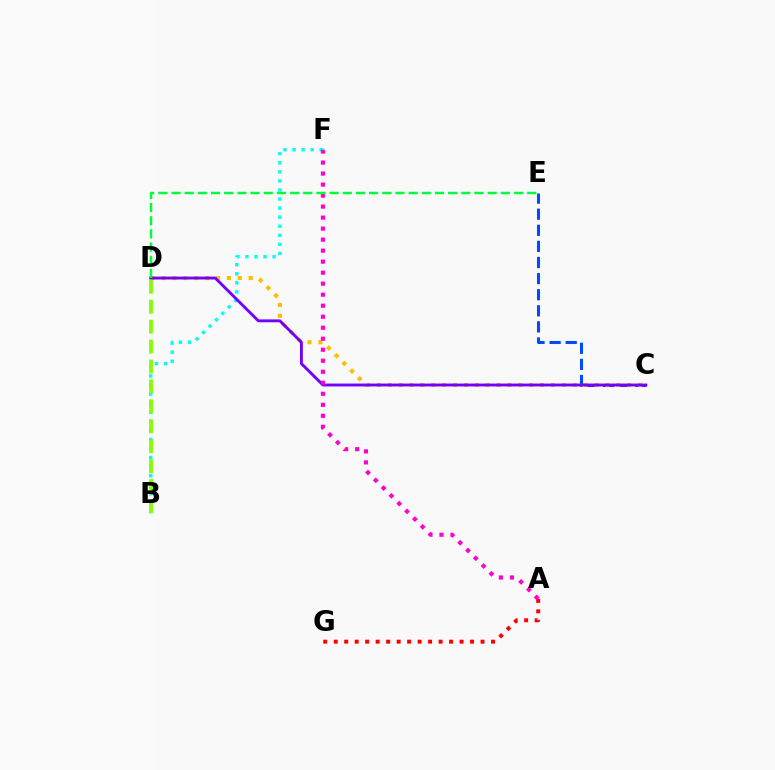{('A', 'G'): [{'color': '#ff0000', 'line_style': 'dotted', 'thickness': 2.85}], ('C', 'E'): [{'color': '#004bff', 'line_style': 'dashed', 'thickness': 2.19}], ('B', 'F'): [{'color': '#00fff6', 'line_style': 'dotted', 'thickness': 2.46}], ('C', 'D'): [{'color': '#ffbd00', 'line_style': 'dotted', 'thickness': 2.96}, {'color': '#7200ff', 'line_style': 'solid', 'thickness': 2.07}], ('A', 'F'): [{'color': '#ff00cf', 'line_style': 'dotted', 'thickness': 2.99}], ('B', 'D'): [{'color': '#84ff00', 'line_style': 'dashed', 'thickness': 2.71}], ('D', 'E'): [{'color': '#00ff39', 'line_style': 'dashed', 'thickness': 1.79}]}